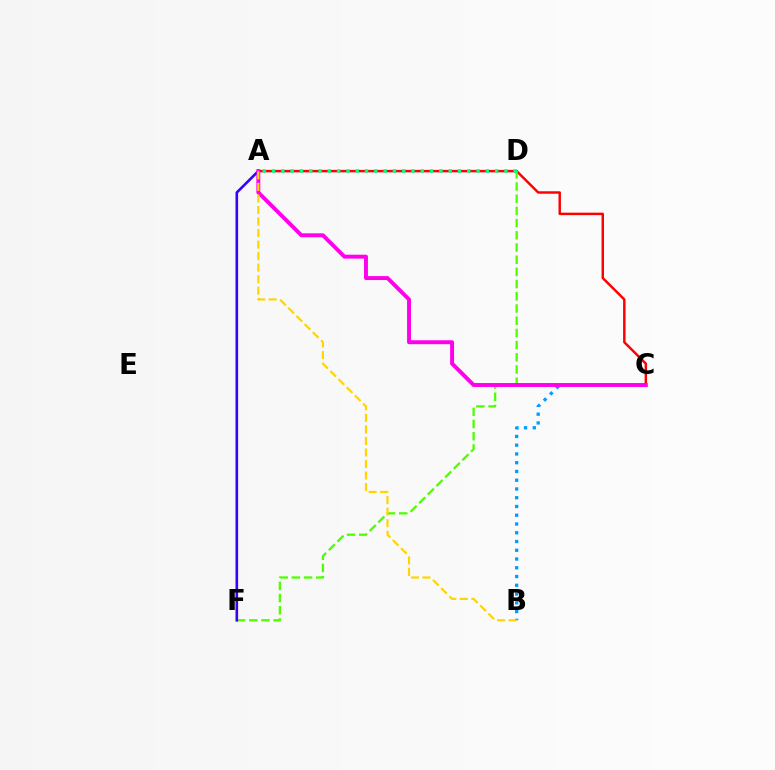{('A', 'C'): [{'color': '#ff0000', 'line_style': 'solid', 'thickness': 1.77}, {'color': '#ff00ed', 'line_style': 'solid', 'thickness': 2.83}], ('B', 'C'): [{'color': '#009eff', 'line_style': 'dotted', 'thickness': 2.38}], ('D', 'F'): [{'color': '#4fff00', 'line_style': 'dashed', 'thickness': 1.66}], ('A', 'D'): [{'color': '#00ff86', 'line_style': 'dotted', 'thickness': 2.53}], ('A', 'F'): [{'color': '#3700ff', 'line_style': 'solid', 'thickness': 1.89}], ('A', 'B'): [{'color': '#ffd500', 'line_style': 'dashed', 'thickness': 1.57}]}